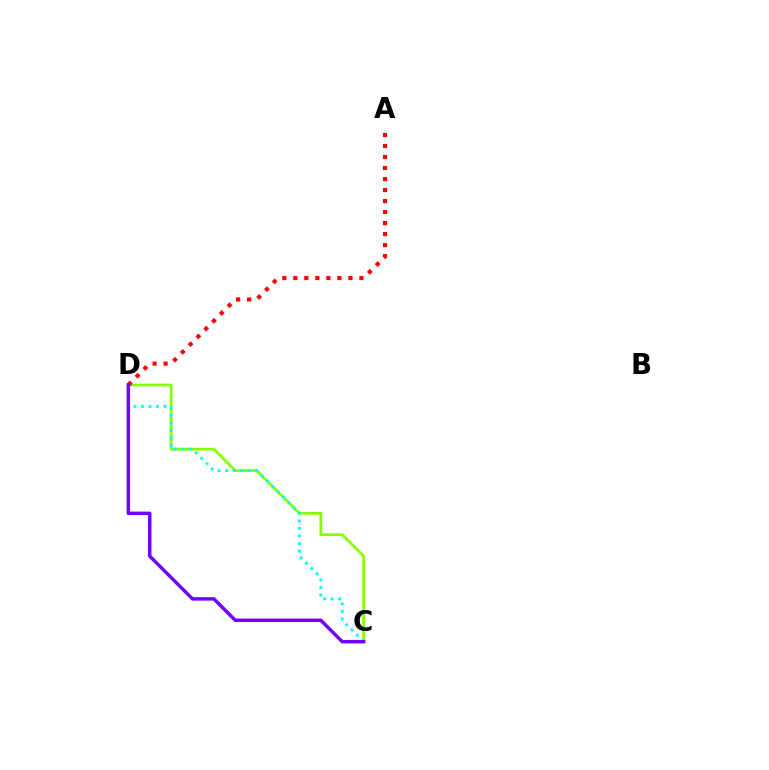{('C', 'D'): [{'color': '#84ff00', 'line_style': 'solid', 'thickness': 1.97}, {'color': '#00fff6', 'line_style': 'dotted', 'thickness': 2.05}, {'color': '#7200ff', 'line_style': 'solid', 'thickness': 2.5}], ('A', 'D'): [{'color': '#ff0000', 'line_style': 'dotted', 'thickness': 2.99}]}